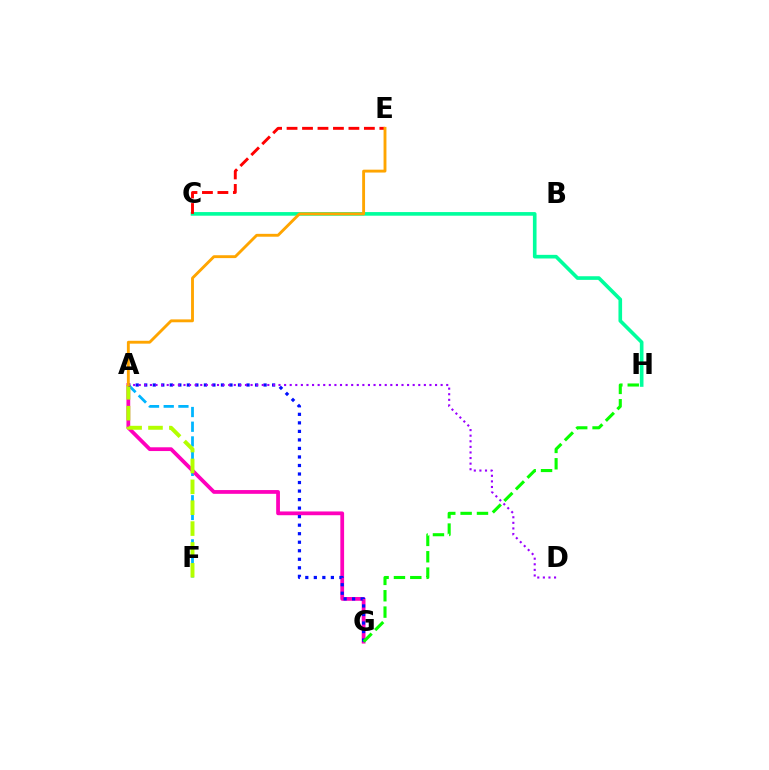{('A', 'F'): [{'color': '#00b5ff', 'line_style': 'dashed', 'thickness': 2.0}, {'color': '#b3ff00', 'line_style': 'dashed', 'thickness': 2.84}], ('C', 'H'): [{'color': '#00ff9d', 'line_style': 'solid', 'thickness': 2.62}], ('A', 'G'): [{'color': '#ff00bd', 'line_style': 'solid', 'thickness': 2.71}, {'color': '#0010ff', 'line_style': 'dotted', 'thickness': 2.32}], ('C', 'E'): [{'color': '#ff0000', 'line_style': 'dashed', 'thickness': 2.1}], ('A', 'D'): [{'color': '#9b00ff', 'line_style': 'dotted', 'thickness': 1.52}], ('G', 'H'): [{'color': '#08ff00', 'line_style': 'dashed', 'thickness': 2.22}], ('A', 'E'): [{'color': '#ffa500', 'line_style': 'solid', 'thickness': 2.07}]}